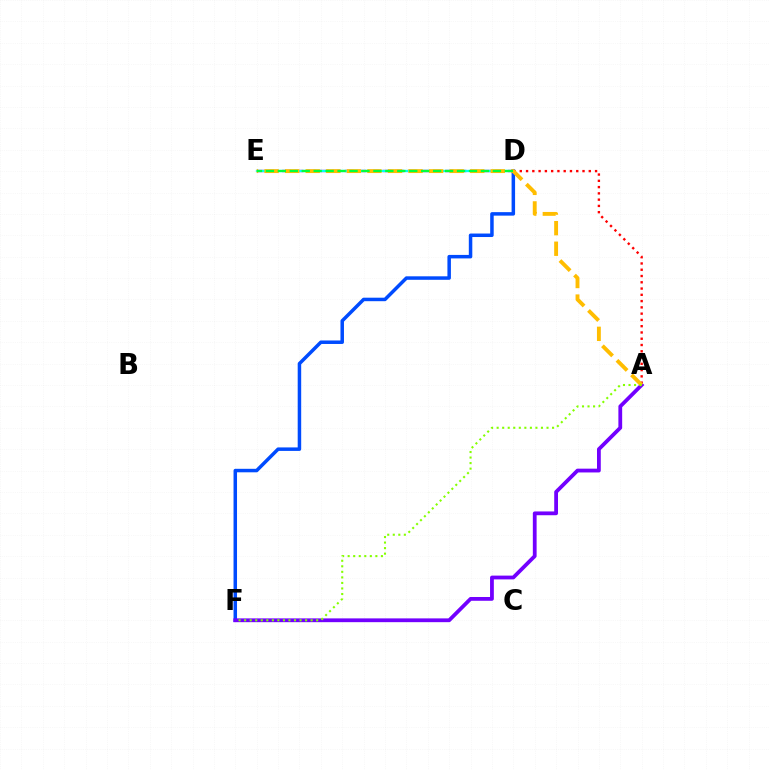{('A', 'D'): [{'color': '#ff0000', 'line_style': 'dotted', 'thickness': 1.7}], ('D', 'E'): [{'color': '#ff00cf', 'line_style': 'dashed', 'thickness': 1.7}, {'color': '#00fff6', 'line_style': 'solid', 'thickness': 1.66}, {'color': '#00ff39', 'line_style': 'dashed', 'thickness': 1.62}], ('D', 'F'): [{'color': '#004bff', 'line_style': 'solid', 'thickness': 2.52}], ('A', 'F'): [{'color': '#7200ff', 'line_style': 'solid', 'thickness': 2.72}, {'color': '#84ff00', 'line_style': 'dotted', 'thickness': 1.51}], ('A', 'E'): [{'color': '#ffbd00', 'line_style': 'dashed', 'thickness': 2.79}]}